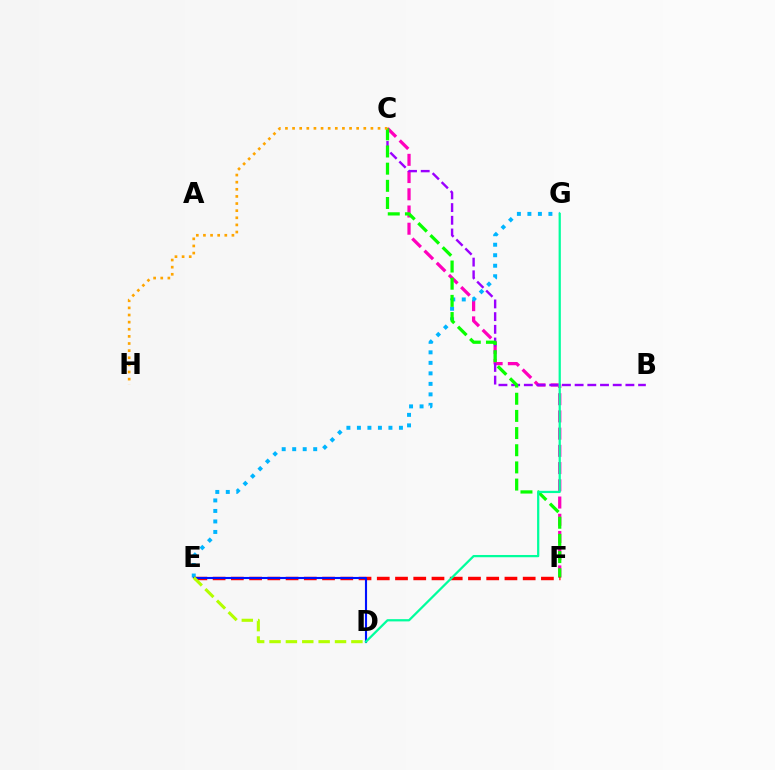{('C', 'F'): [{'color': '#ff00bd', 'line_style': 'dashed', 'thickness': 2.34}, {'color': '#08ff00', 'line_style': 'dashed', 'thickness': 2.33}], ('E', 'G'): [{'color': '#00b5ff', 'line_style': 'dotted', 'thickness': 2.85}], ('B', 'C'): [{'color': '#9b00ff', 'line_style': 'dashed', 'thickness': 1.72}], ('E', 'F'): [{'color': '#ff0000', 'line_style': 'dashed', 'thickness': 2.48}], ('C', 'H'): [{'color': '#ffa500', 'line_style': 'dotted', 'thickness': 1.94}], ('D', 'E'): [{'color': '#0010ff', 'line_style': 'solid', 'thickness': 1.53}, {'color': '#b3ff00', 'line_style': 'dashed', 'thickness': 2.22}], ('D', 'G'): [{'color': '#00ff9d', 'line_style': 'solid', 'thickness': 1.62}]}